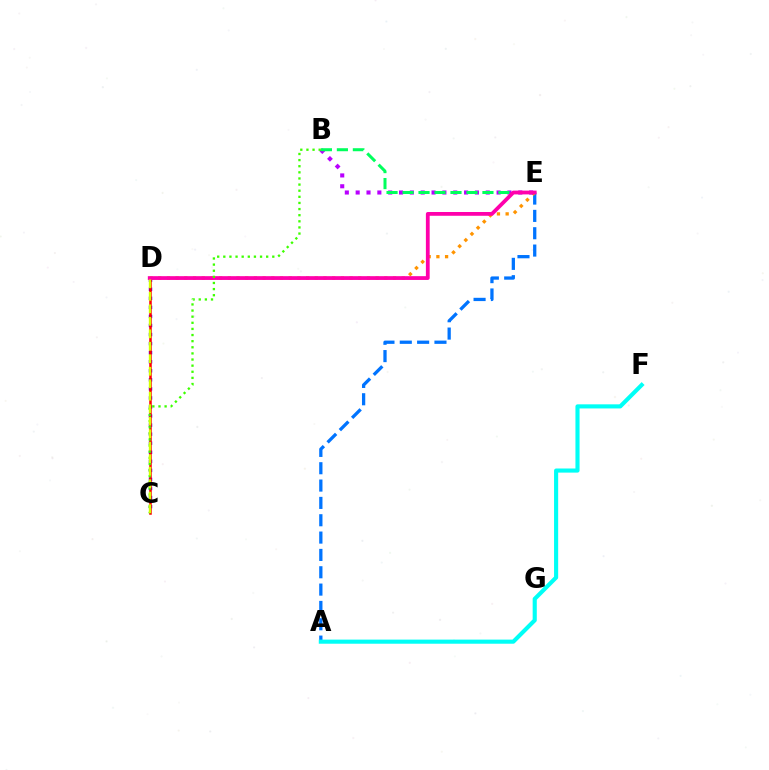{('A', 'E'): [{'color': '#0074ff', 'line_style': 'dashed', 'thickness': 2.36}], ('D', 'E'): [{'color': '#ff9400', 'line_style': 'dotted', 'thickness': 2.36}, {'color': '#ff00ac', 'line_style': 'solid', 'thickness': 2.72}], ('C', 'D'): [{'color': '#2500ff', 'line_style': 'dotted', 'thickness': 2.46}, {'color': '#ff0000', 'line_style': 'solid', 'thickness': 1.81}, {'color': '#d1ff00', 'line_style': 'dashed', 'thickness': 1.7}], ('A', 'F'): [{'color': '#00fff6', 'line_style': 'solid', 'thickness': 2.96}], ('B', 'E'): [{'color': '#b900ff', 'line_style': 'dotted', 'thickness': 2.95}, {'color': '#00ff5c', 'line_style': 'dashed', 'thickness': 2.17}], ('B', 'C'): [{'color': '#3dff00', 'line_style': 'dotted', 'thickness': 1.66}]}